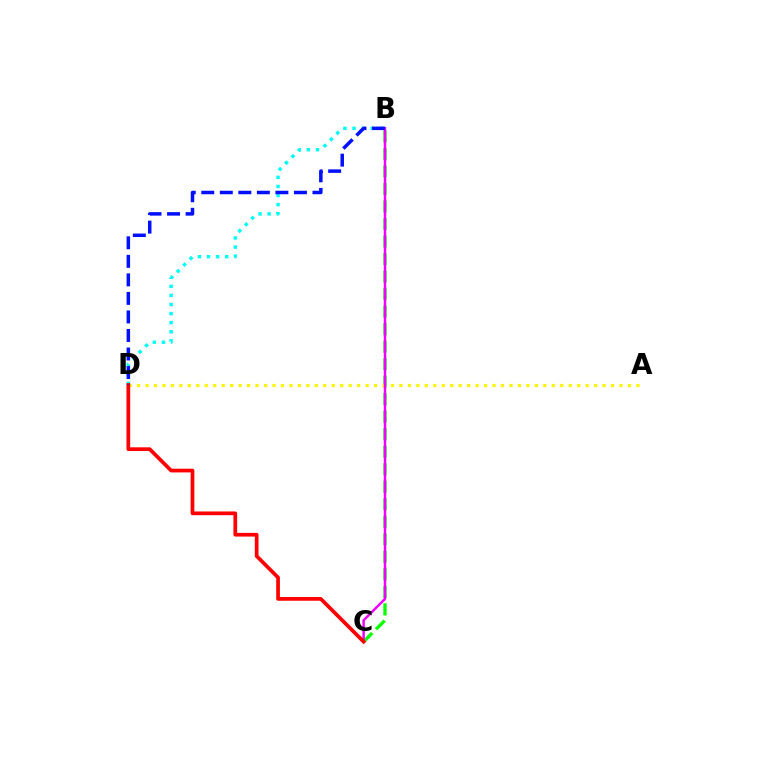{('B', 'C'): [{'color': '#08ff00', 'line_style': 'dashed', 'thickness': 2.38}, {'color': '#ee00ff', 'line_style': 'solid', 'thickness': 1.76}], ('B', 'D'): [{'color': '#00fff6', 'line_style': 'dotted', 'thickness': 2.47}, {'color': '#0010ff', 'line_style': 'dashed', 'thickness': 2.52}], ('A', 'D'): [{'color': '#fcf500', 'line_style': 'dotted', 'thickness': 2.3}], ('C', 'D'): [{'color': '#ff0000', 'line_style': 'solid', 'thickness': 2.68}]}